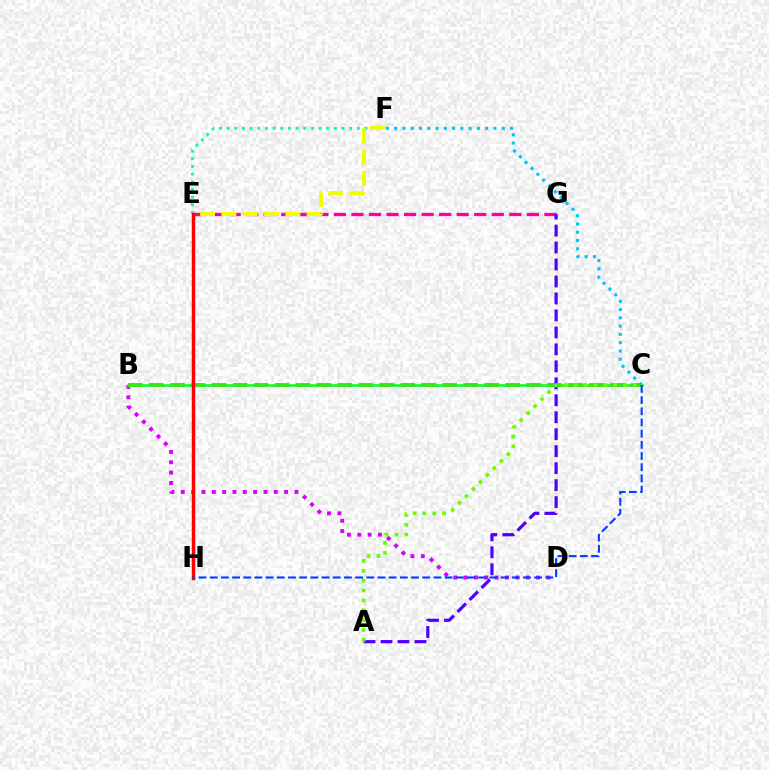{('E', 'G'): [{'color': '#ff00a0', 'line_style': 'dashed', 'thickness': 2.38}], ('B', 'D'): [{'color': '#d600ff', 'line_style': 'dotted', 'thickness': 2.81}], ('E', 'F'): [{'color': '#00ffaf', 'line_style': 'dotted', 'thickness': 2.08}, {'color': '#eeff00', 'line_style': 'dashed', 'thickness': 2.9}], ('B', 'C'): [{'color': '#ff8800', 'line_style': 'dashed', 'thickness': 2.85}, {'color': '#00ff27', 'line_style': 'solid', 'thickness': 1.84}], ('C', 'F'): [{'color': '#00c7ff', 'line_style': 'dotted', 'thickness': 2.25}], ('A', 'G'): [{'color': '#4f00ff', 'line_style': 'dashed', 'thickness': 2.31}], ('E', 'H'): [{'color': '#ff0000', 'line_style': 'solid', 'thickness': 2.49}], ('A', 'C'): [{'color': '#66ff00', 'line_style': 'dotted', 'thickness': 2.68}], ('C', 'H'): [{'color': '#003fff', 'line_style': 'dashed', 'thickness': 1.52}]}